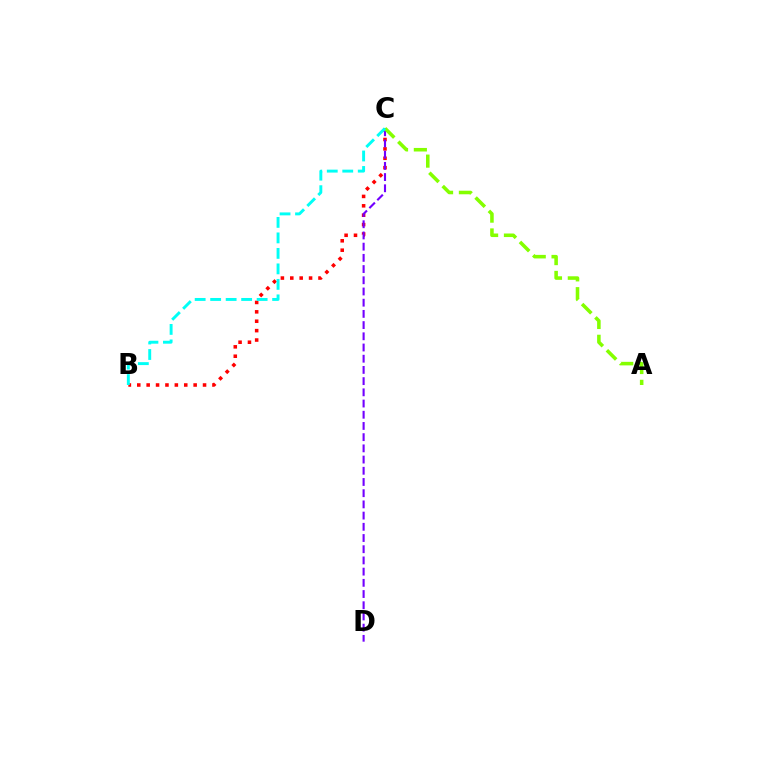{('B', 'C'): [{'color': '#ff0000', 'line_style': 'dotted', 'thickness': 2.55}, {'color': '#00fff6', 'line_style': 'dashed', 'thickness': 2.1}], ('C', 'D'): [{'color': '#7200ff', 'line_style': 'dashed', 'thickness': 1.52}], ('A', 'C'): [{'color': '#84ff00', 'line_style': 'dashed', 'thickness': 2.56}]}